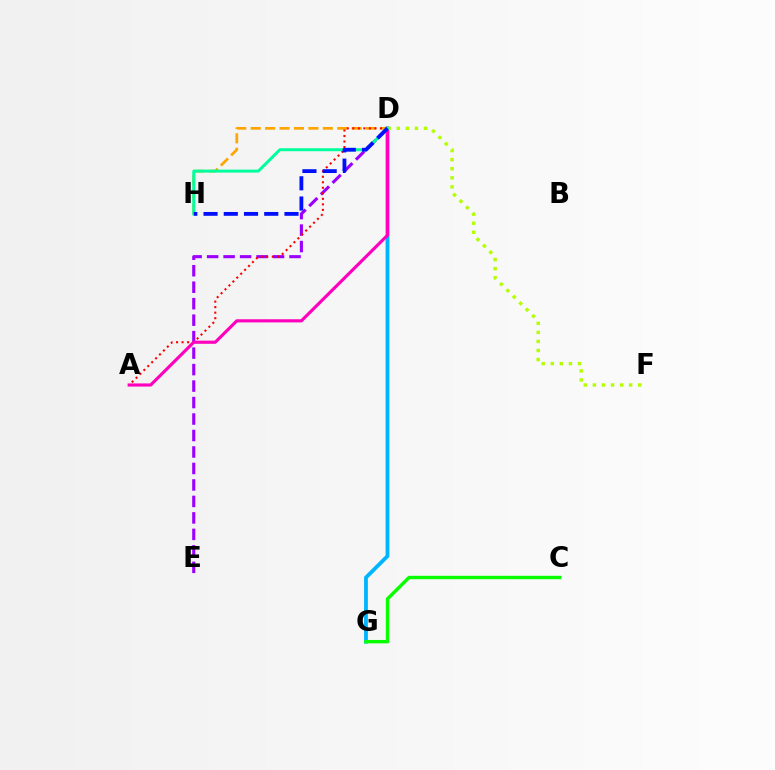{('D', 'G'): [{'color': '#00b5ff', 'line_style': 'solid', 'thickness': 2.74}], ('D', 'H'): [{'color': '#ffa500', 'line_style': 'dashed', 'thickness': 1.96}, {'color': '#00ff9d', 'line_style': 'solid', 'thickness': 2.15}, {'color': '#0010ff', 'line_style': 'dashed', 'thickness': 2.75}], ('C', 'G'): [{'color': '#08ff00', 'line_style': 'solid', 'thickness': 2.45}], ('D', 'E'): [{'color': '#9b00ff', 'line_style': 'dashed', 'thickness': 2.24}], ('A', 'D'): [{'color': '#ff0000', 'line_style': 'dotted', 'thickness': 1.5}, {'color': '#ff00bd', 'line_style': 'solid', 'thickness': 2.26}], ('D', 'F'): [{'color': '#b3ff00', 'line_style': 'dotted', 'thickness': 2.46}]}